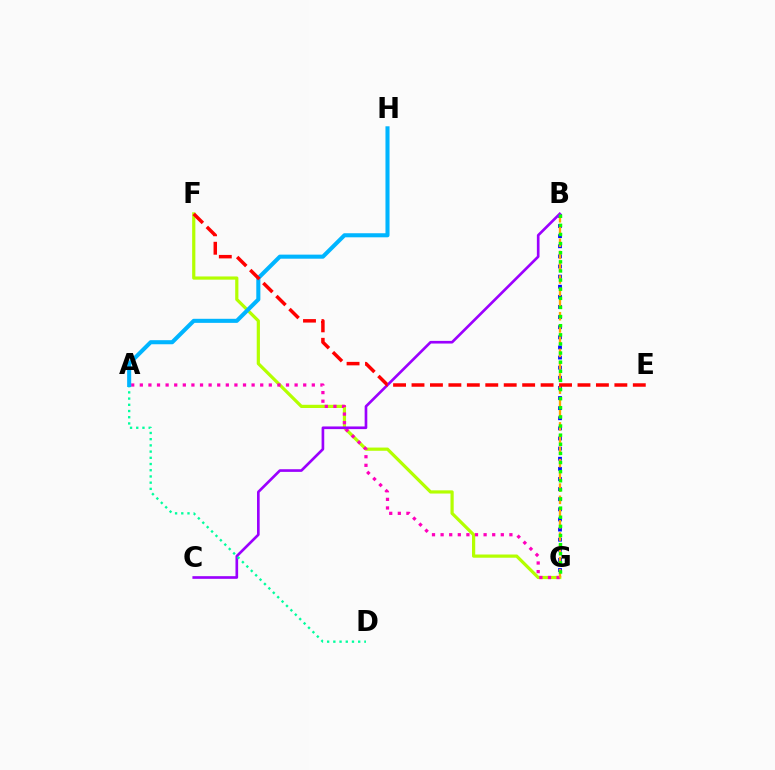{('B', 'G'): [{'color': '#0010ff', 'line_style': 'dotted', 'thickness': 2.75}, {'color': '#ffa500', 'line_style': 'dashed', 'thickness': 1.66}, {'color': '#08ff00', 'line_style': 'dotted', 'thickness': 2.48}], ('F', 'G'): [{'color': '#b3ff00', 'line_style': 'solid', 'thickness': 2.31}], ('A', 'G'): [{'color': '#ff00bd', 'line_style': 'dotted', 'thickness': 2.34}], ('B', 'C'): [{'color': '#9b00ff', 'line_style': 'solid', 'thickness': 1.91}], ('A', 'D'): [{'color': '#00ff9d', 'line_style': 'dotted', 'thickness': 1.69}], ('A', 'H'): [{'color': '#00b5ff', 'line_style': 'solid', 'thickness': 2.93}], ('E', 'F'): [{'color': '#ff0000', 'line_style': 'dashed', 'thickness': 2.51}]}